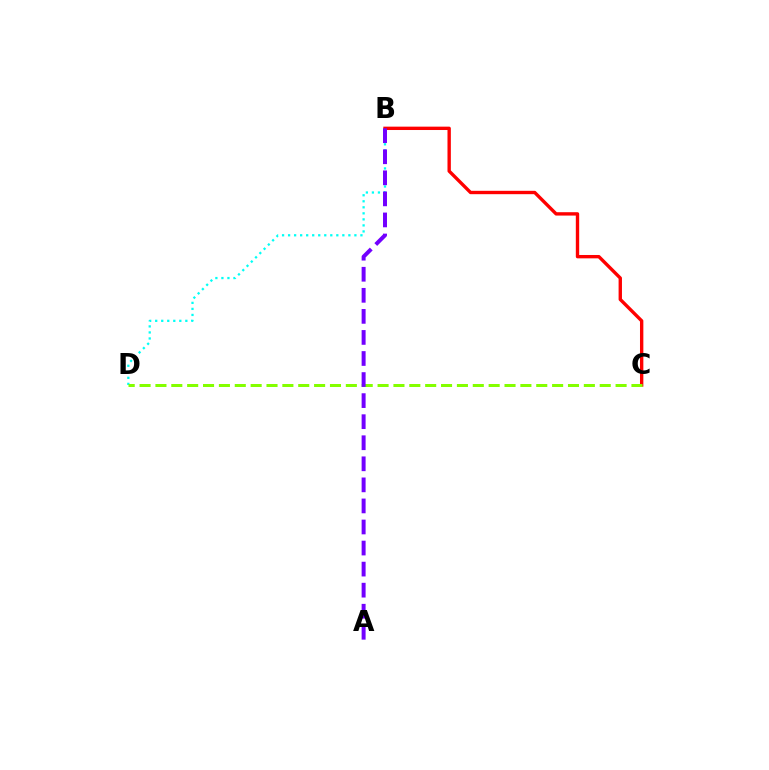{('B', 'C'): [{'color': '#ff0000', 'line_style': 'solid', 'thickness': 2.42}], ('B', 'D'): [{'color': '#00fff6', 'line_style': 'dotted', 'thickness': 1.64}], ('C', 'D'): [{'color': '#84ff00', 'line_style': 'dashed', 'thickness': 2.16}], ('A', 'B'): [{'color': '#7200ff', 'line_style': 'dashed', 'thickness': 2.86}]}